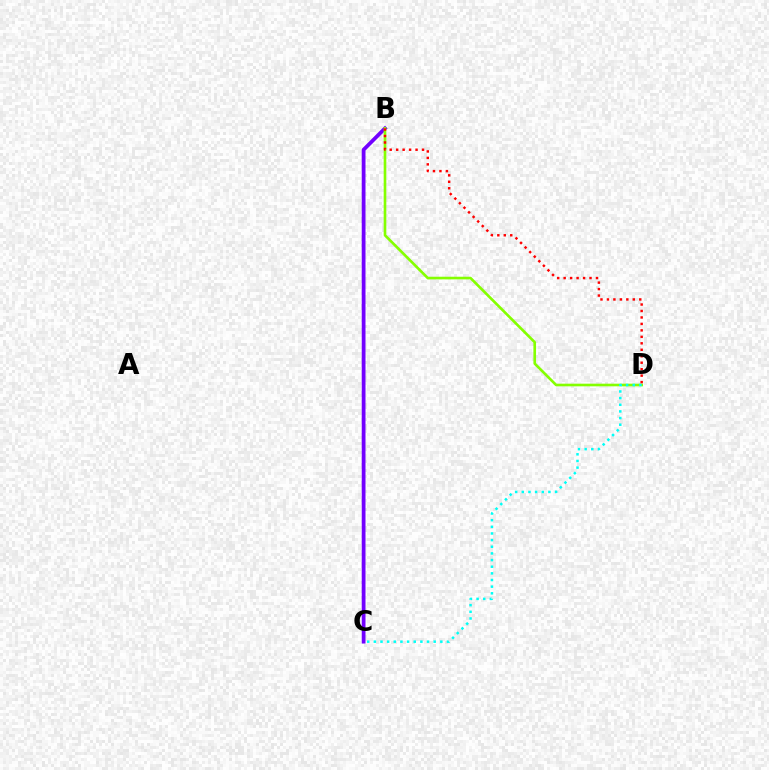{('B', 'C'): [{'color': '#7200ff', 'line_style': 'solid', 'thickness': 2.71}], ('B', 'D'): [{'color': '#84ff00', 'line_style': 'solid', 'thickness': 1.9}, {'color': '#ff0000', 'line_style': 'dotted', 'thickness': 1.76}], ('C', 'D'): [{'color': '#00fff6', 'line_style': 'dotted', 'thickness': 1.81}]}